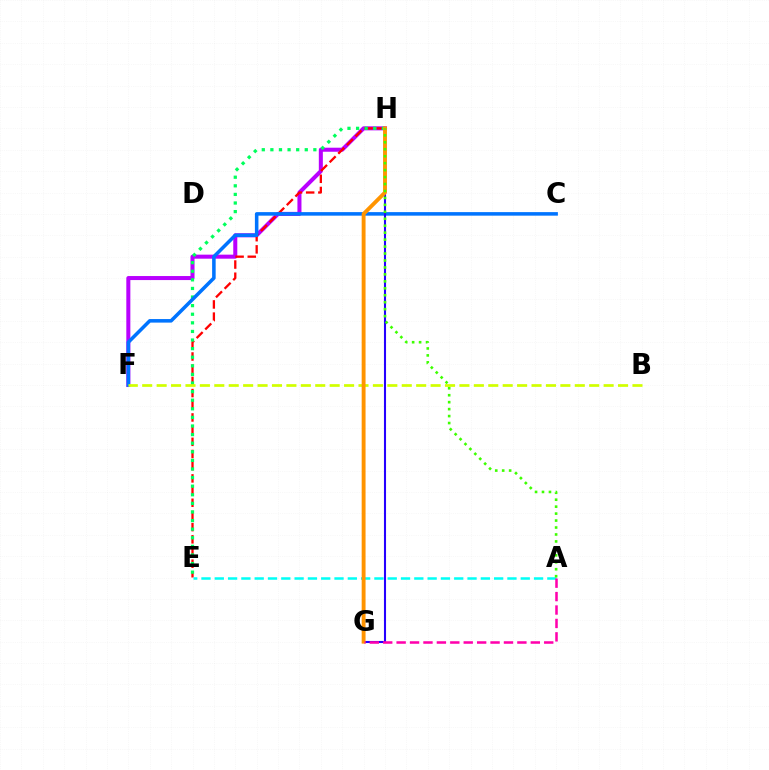{('F', 'H'): [{'color': '#b900ff', 'line_style': 'solid', 'thickness': 2.9}], ('E', 'H'): [{'color': '#ff0000', 'line_style': 'dashed', 'thickness': 1.66}, {'color': '#00ff5c', 'line_style': 'dotted', 'thickness': 2.34}], ('A', 'E'): [{'color': '#00fff6', 'line_style': 'dashed', 'thickness': 1.81}], ('C', 'F'): [{'color': '#0074ff', 'line_style': 'solid', 'thickness': 2.55}], ('G', 'H'): [{'color': '#2500ff', 'line_style': 'solid', 'thickness': 1.5}, {'color': '#ff9400', 'line_style': 'solid', 'thickness': 2.79}], ('B', 'F'): [{'color': '#d1ff00', 'line_style': 'dashed', 'thickness': 1.96}], ('A', 'H'): [{'color': '#3dff00', 'line_style': 'dotted', 'thickness': 1.89}], ('A', 'G'): [{'color': '#ff00ac', 'line_style': 'dashed', 'thickness': 1.82}]}